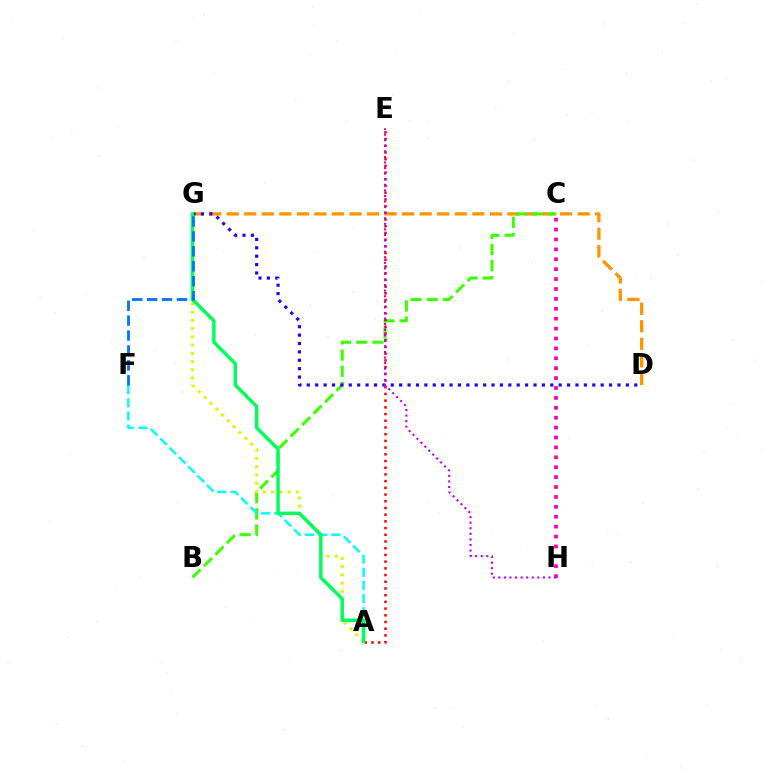{('D', 'G'): [{'color': '#ff9400', 'line_style': 'dashed', 'thickness': 2.38}, {'color': '#2500ff', 'line_style': 'dotted', 'thickness': 2.28}], ('B', 'C'): [{'color': '#3dff00', 'line_style': 'dashed', 'thickness': 2.2}], ('A', 'G'): [{'color': '#d1ff00', 'line_style': 'dotted', 'thickness': 2.24}, {'color': '#00ff5c', 'line_style': 'solid', 'thickness': 2.5}], ('A', 'F'): [{'color': '#00fff6', 'line_style': 'dashed', 'thickness': 1.79}], ('C', 'H'): [{'color': '#ff00ac', 'line_style': 'dotted', 'thickness': 2.69}], ('A', 'E'): [{'color': '#ff0000', 'line_style': 'dotted', 'thickness': 1.82}], ('E', 'H'): [{'color': '#b900ff', 'line_style': 'dotted', 'thickness': 1.51}], ('F', 'G'): [{'color': '#0074ff', 'line_style': 'dashed', 'thickness': 2.03}]}